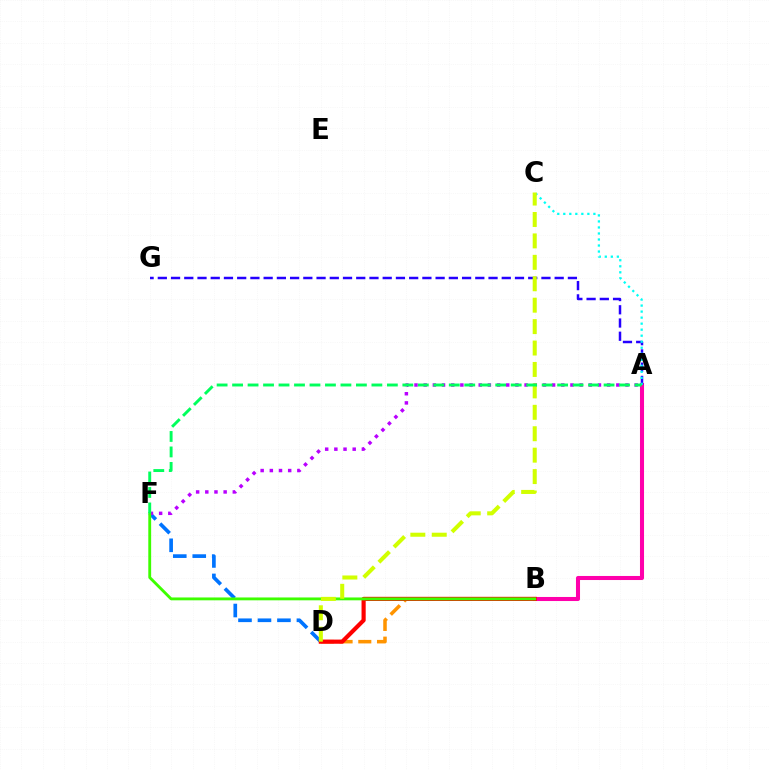{('A', 'B'): [{'color': '#ff00ac', 'line_style': 'solid', 'thickness': 2.92}], ('B', 'D'): [{'color': '#ff9400', 'line_style': 'dashed', 'thickness': 2.54}, {'color': '#ff0000', 'line_style': 'solid', 'thickness': 2.99}], ('D', 'F'): [{'color': '#0074ff', 'line_style': 'dashed', 'thickness': 2.65}], ('A', 'G'): [{'color': '#2500ff', 'line_style': 'dashed', 'thickness': 1.8}], ('A', 'C'): [{'color': '#00fff6', 'line_style': 'dotted', 'thickness': 1.64}], ('A', 'F'): [{'color': '#b900ff', 'line_style': 'dotted', 'thickness': 2.49}, {'color': '#00ff5c', 'line_style': 'dashed', 'thickness': 2.1}], ('B', 'F'): [{'color': '#3dff00', 'line_style': 'solid', 'thickness': 2.05}], ('C', 'D'): [{'color': '#d1ff00', 'line_style': 'dashed', 'thickness': 2.91}]}